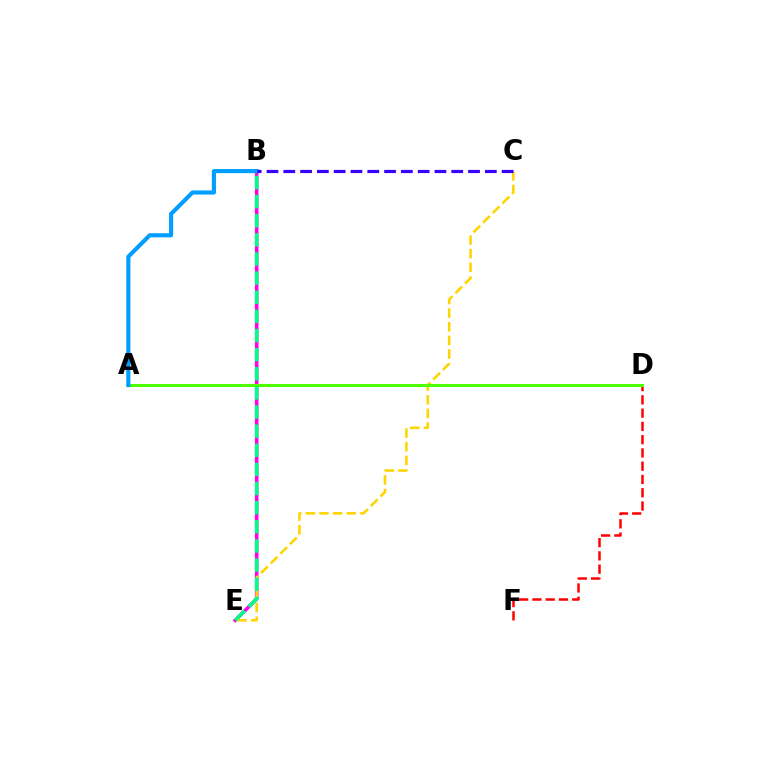{('B', 'E'): [{'color': '#ff00ed', 'line_style': 'solid', 'thickness': 2.57}, {'color': '#00ff86', 'line_style': 'dashed', 'thickness': 2.6}], ('D', 'F'): [{'color': '#ff0000', 'line_style': 'dashed', 'thickness': 1.8}], ('C', 'E'): [{'color': '#ffd500', 'line_style': 'dashed', 'thickness': 1.85}], ('A', 'D'): [{'color': '#4fff00', 'line_style': 'solid', 'thickness': 2.19}], ('A', 'B'): [{'color': '#009eff', 'line_style': 'solid', 'thickness': 2.97}], ('B', 'C'): [{'color': '#3700ff', 'line_style': 'dashed', 'thickness': 2.28}]}